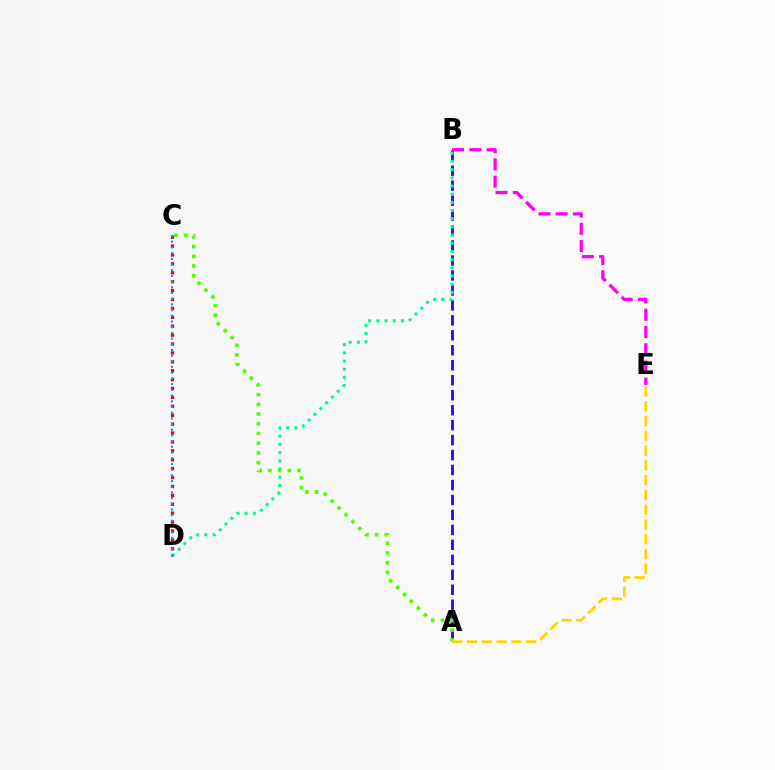{('A', 'B'): [{'color': '#3700ff', 'line_style': 'dashed', 'thickness': 2.03}], ('B', 'D'): [{'color': '#00ff86', 'line_style': 'dotted', 'thickness': 2.22}], ('C', 'D'): [{'color': '#ff0000', 'line_style': 'dotted', 'thickness': 2.42}, {'color': '#009eff', 'line_style': 'dotted', 'thickness': 1.55}], ('B', 'E'): [{'color': '#ff00ed', 'line_style': 'dashed', 'thickness': 2.34}], ('A', 'C'): [{'color': '#4fff00', 'line_style': 'dotted', 'thickness': 2.64}], ('A', 'E'): [{'color': '#ffd500', 'line_style': 'dashed', 'thickness': 2.01}]}